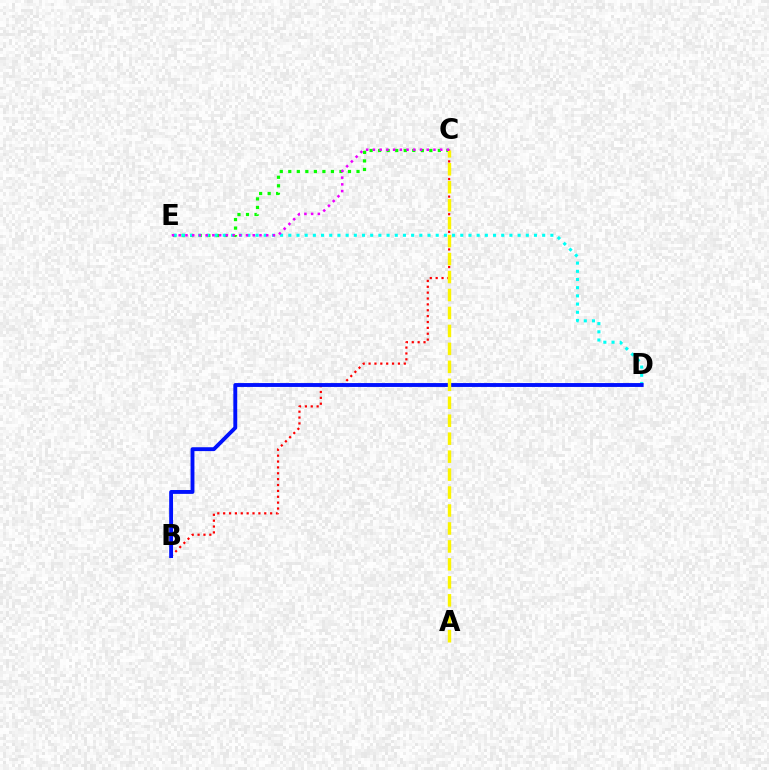{('C', 'E'): [{'color': '#08ff00', 'line_style': 'dotted', 'thickness': 2.32}, {'color': '#ee00ff', 'line_style': 'dotted', 'thickness': 1.83}], ('B', 'C'): [{'color': '#ff0000', 'line_style': 'dotted', 'thickness': 1.6}], ('D', 'E'): [{'color': '#00fff6', 'line_style': 'dotted', 'thickness': 2.23}], ('B', 'D'): [{'color': '#0010ff', 'line_style': 'solid', 'thickness': 2.78}], ('A', 'C'): [{'color': '#fcf500', 'line_style': 'dashed', 'thickness': 2.44}]}